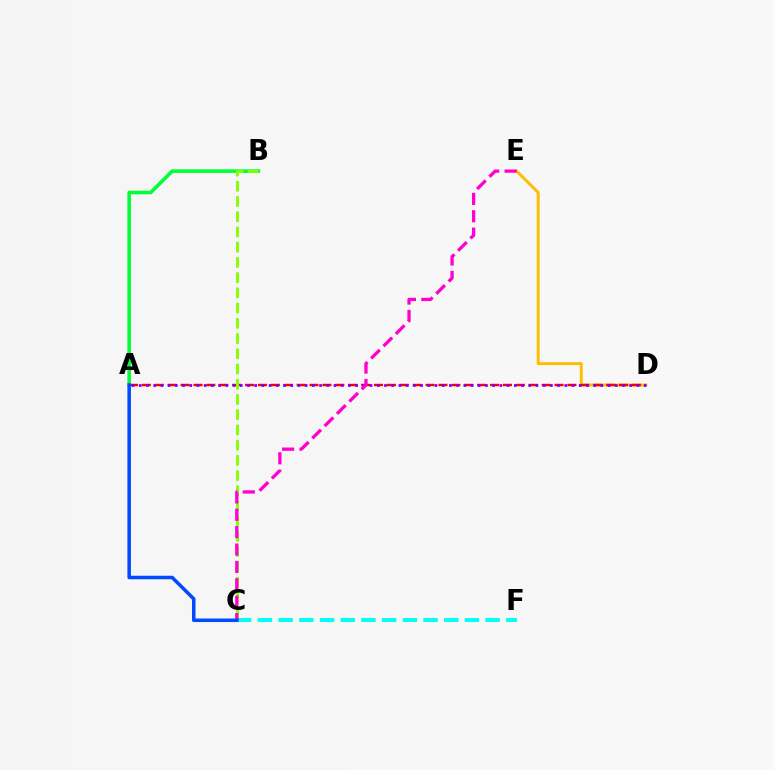{('D', 'E'): [{'color': '#ffbd00', 'line_style': 'solid', 'thickness': 2.12}], ('A', 'B'): [{'color': '#00ff39', 'line_style': 'solid', 'thickness': 2.59}], ('A', 'D'): [{'color': '#ff0000', 'line_style': 'dashed', 'thickness': 1.75}, {'color': '#7200ff', 'line_style': 'dotted', 'thickness': 1.96}], ('C', 'F'): [{'color': '#00fff6', 'line_style': 'dashed', 'thickness': 2.81}], ('B', 'C'): [{'color': '#84ff00', 'line_style': 'dashed', 'thickness': 2.07}], ('C', 'E'): [{'color': '#ff00cf', 'line_style': 'dashed', 'thickness': 2.36}], ('A', 'C'): [{'color': '#004bff', 'line_style': 'solid', 'thickness': 2.53}]}